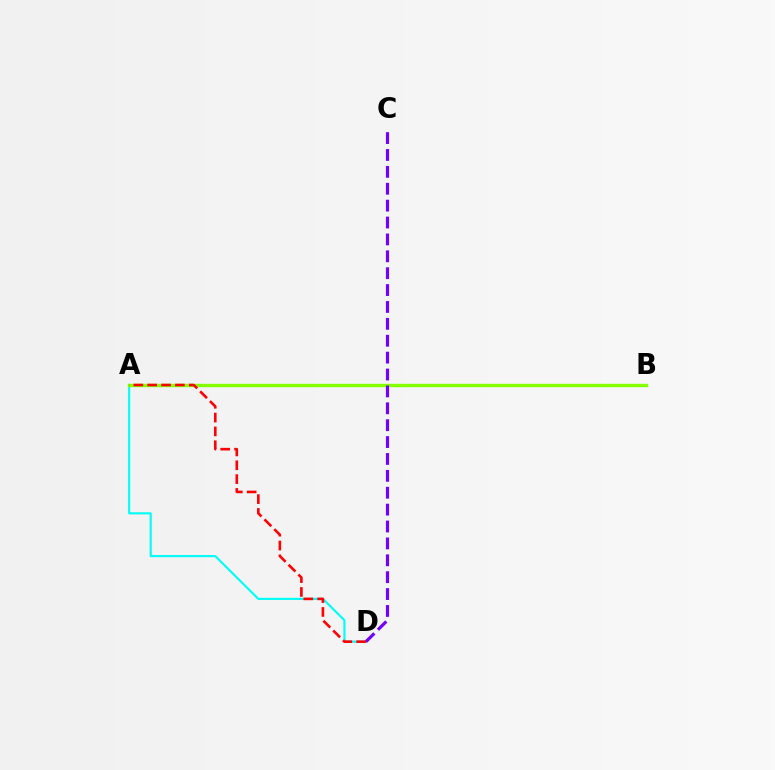{('A', 'D'): [{'color': '#00fff6', 'line_style': 'solid', 'thickness': 1.54}, {'color': '#ff0000', 'line_style': 'dashed', 'thickness': 1.88}], ('A', 'B'): [{'color': '#84ff00', 'line_style': 'solid', 'thickness': 2.43}], ('C', 'D'): [{'color': '#7200ff', 'line_style': 'dashed', 'thickness': 2.29}]}